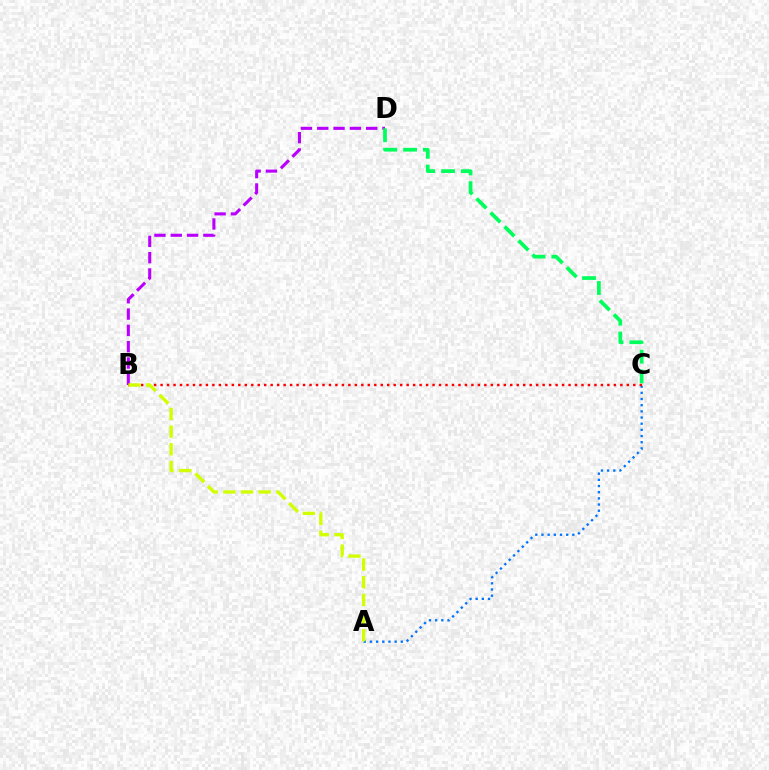{('B', 'D'): [{'color': '#b900ff', 'line_style': 'dashed', 'thickness': 2.22}], ('A', 'C'): [{'color': '#0074ff', 'line_style': 'dotted', 'thickness': 1.68}], ('C', 'D'): [{'color': '#00ff5c', 'line_style': 'dashed', 'thickness': 2.69}], ('B', 'C'): [{'color': '#ff0000', 'line_style': 'dotted', 'thickness': 1.76}], ('A', 'B'): [{'color': '#d1ff00', 'line_style': 'dashed', 'thickness': 2.4}]}